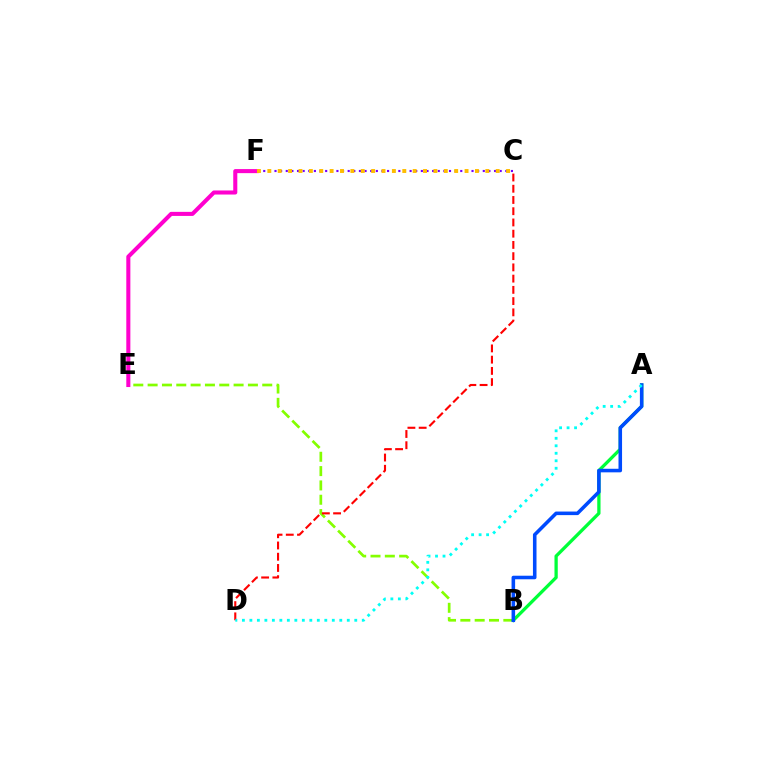{('B', 'E'): [{'color': '#84ff00', 'line_style': 'dashed', 'thickness': 1.95}], ('E', 'F'): [{'color': '#ff00cf', 'line_style': 'solid', 'thickness': 2.92}], ('C', 'F'): [{'color': '#7200ff', 'line_style': 'dotted', 'thickness': 1.53}, {'color': '#ffbd00', 'line_style': 'dotted', 'thickness': 2.82}], ('A', 'B'): [{'color': '#00ff39', 'line_style': 'solid', 'thickness': 2.36}, {'color': '#004bff', 'line_style': 'solid', 'thickness': 2.57}], ('C', 'D'): [{'color': '#ff0000', 'line_style': 'dashed', 'thickness': 1.53}], ('A', 'D'): [{'color': '#00fff6', 'line_style': 'dotted', 'thickness': 2.04}]}